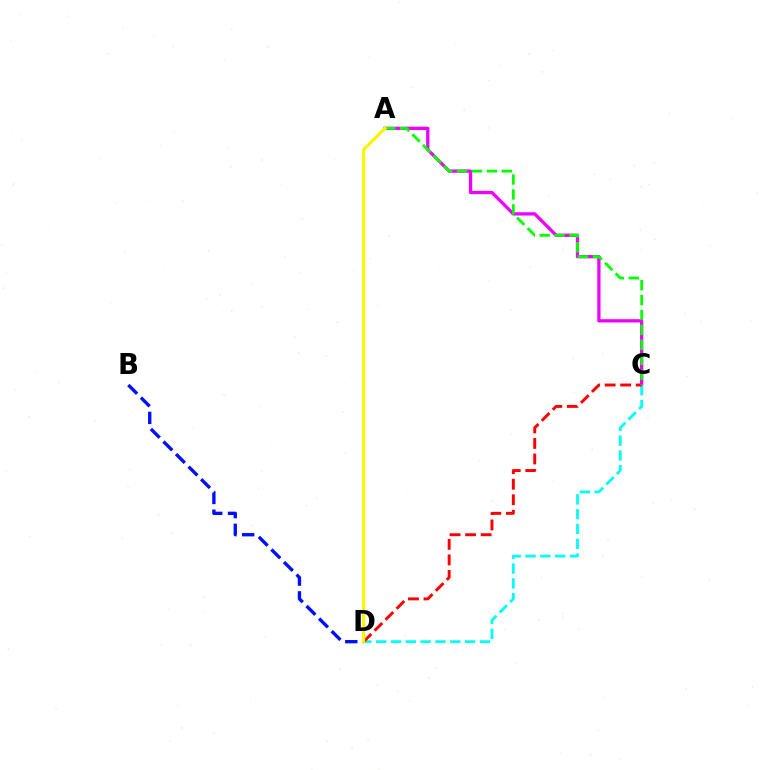{('A', 'C'): [{'color': '#ee00ff', 'line_style': 'solid', 'thickness': 2.37}, {'color': '#08ff00', 'line_style': 'dashed', 'thickness': 2.03}], ('B', 'D'): [{'color': '#0010ff', 'line_style': 'dashed', 'thickness': 2.41}], ('C', 'D'): [{'color': '#00fff6', 'line_style': 'dashed', 'thickness': 2.01}, {'color': '#ff0000', 'line_style': 'dashed', 'thickness': 2.11}], ('A', 'D'): [{'color': '#fcf500', 'line_style': 'solid', 'thickness': 2.28}]}